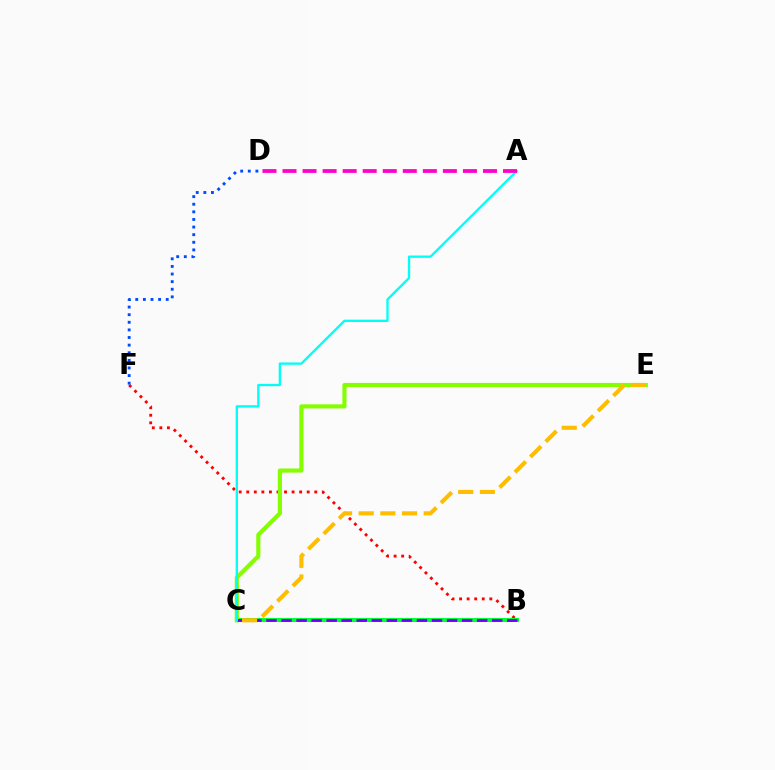{('B', 'F'): [{'color': '#ff0000', 'line_style': 'dotted', 'thickness': 2.05}], ('B', 'C'): [{'color': '#00ff39', 'line_style': 'solid', 'thickness': 2.93}, {'color': '#7200ff', 'line_style': 'dashed', 'thickness': 2.04}], ('C', 'E'): [{'color': '#84ff00', 'line_style': 'solid', 'thickness': 2.98}, {'color': '#ffbd00', 'line_style': 'dashed', 'thickness': 2.94}], ('D', 'F'): [{'color': '#004bff', 'line_style': 'dotted', 'thickness': 2.07}], ('A', 'C'): [{'color': '#00fff6', 'line_style': 'solid', 'thickness': 1.68}], ('A', 'D'): [{'color': '#ff00cf', 'line_style': 'dashed', 'thickness': 2.72}]}